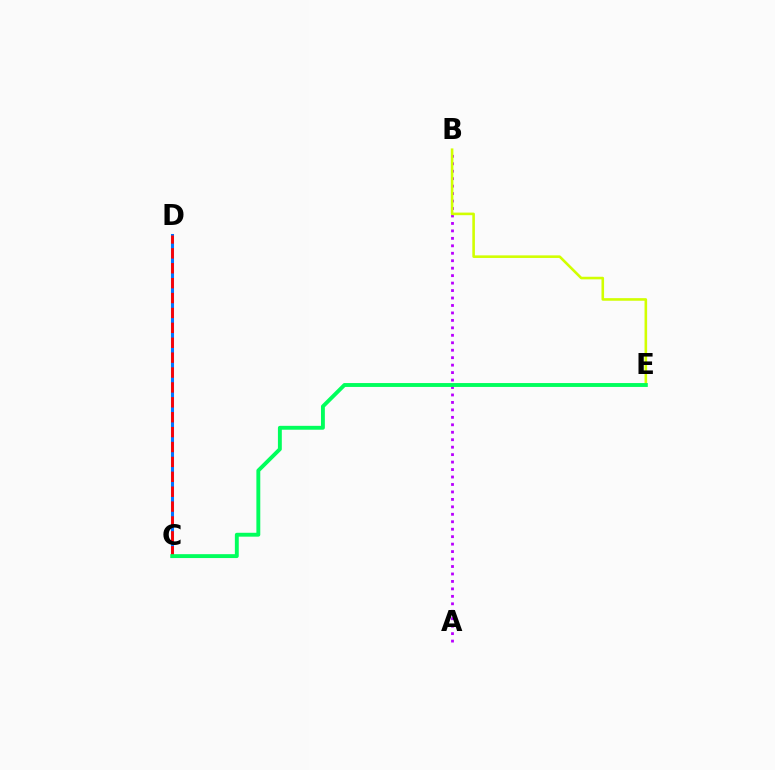{('A', 'B'): [{'color': '#b900ff', 'line_style': 'dotted', 'thickness': 2.03}], ('C', 'D'): [{'color': '#0074ff', 'line_style': 'solid', 'thickness': 2.19}, {'color': '#ff0000', 'line_style': 'dashed', 'thickness': 2.02}], ('B', 'E'): [{'color': '#d1ff00', 'line_style': 'solid', 'thickness': 1.86}], ('C', 'E'): [{'color': '#00ff5c', 'line_style': 'solid', 'thickness': 2.8}]}